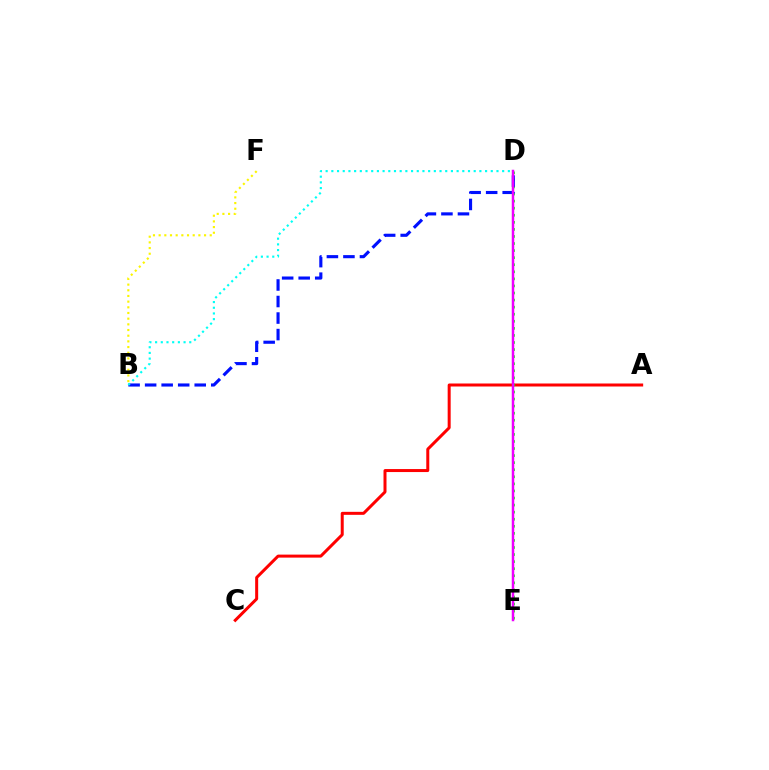{('A', 'C'): [{'color': '#ff0000', 'line_style': 'solid', 'thickness': 2.16}], ('D', 'E'): [{'color': '#08ff00', 'line_style': 'dotted', 'thickness': 1.92}, {'color': '#ee00ff', 'line_style': 'solid', 'thickness': 1.79}], ('B', 'D'): [{'color': '#0010ff', 'line_style': 'dashed', 'thickness': 2.25}, {'color': '#00fff6', 'line_style': 'dotted', 'thickness': 1.55}], ('B', 'F'): [{'color': '#fcf500', 'line_style': 'dotted', 'thickness': 1.54}]}